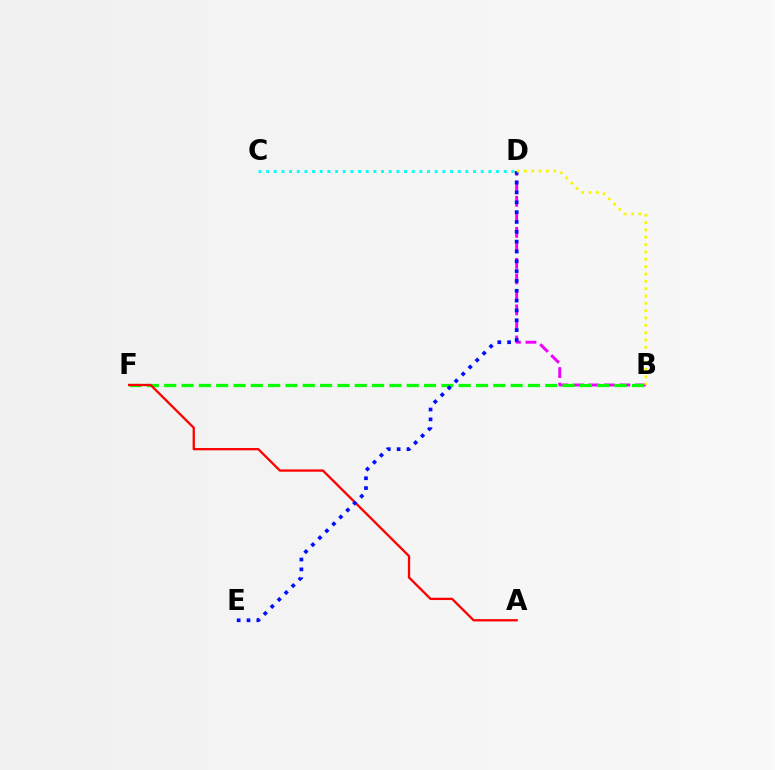{('C', 'D'): [{'color': '#00fff6', 'line_style': 'dotted', 'thickness': 2.08}], ('B', 'D'): [{'color': '#ee00ff', 'line_style': 'dashed', 'thickness': 2.11}, {'color': '#fcf500', 'line_style': 'dotted', 'thickness': 1.99}], ('B', 'F'): [{'color': '#08ff00', 'line_style': 'dashed', 'thickness': 2.35}], ('A', 'F'): [{'color': '#ff0000', 'line_style': 'solid', 'thickness': 1.66}], ('D', 'E'): [{'color': '#0010ff', 'line_style': 'dotted', 'thickness': 2.67}]}